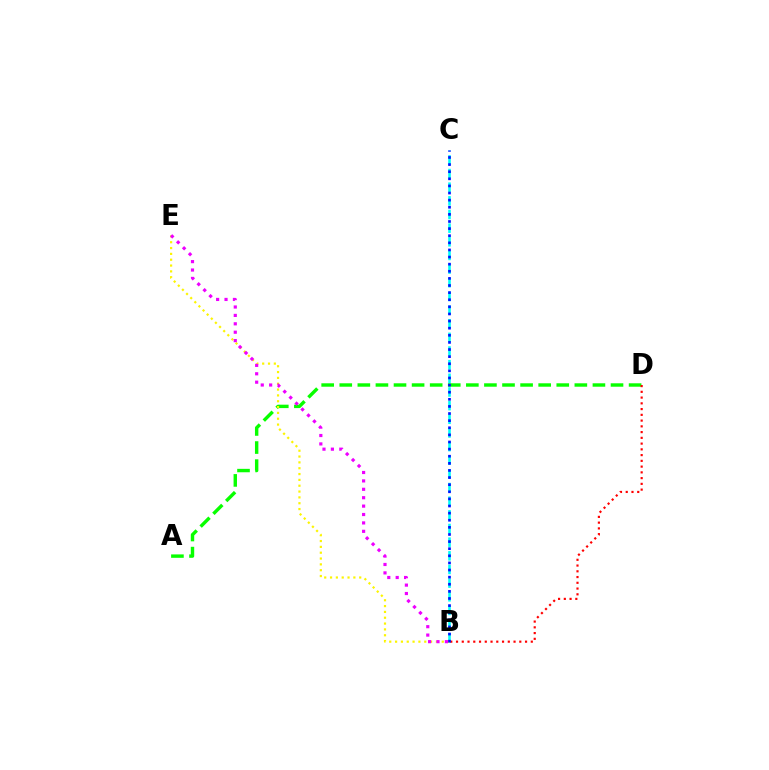{('B', 'C'): [{'color': '#00fff6', 'line_style': 'dashed', 'thickness': 1.85}, {'color': '#0010ff', 'line_style': 'dotted', 'thickness': 1.93}], ('A', 'D'): [{'color': '#08ff00', 'line_style': 'dashed', 'thickness': 2.46}], ('B', 'D'): [{'color': '#ff0000', 'line_style': 'dotted', 'thickness': 1.56}], ('B', 'E'): [{'color': '#fcf500', 'line_style': 'dotted', 'thickness': 1.59}, {'color': '#ee00ff', 'line_style': 'dotted', 'thickness': 2.28}]}